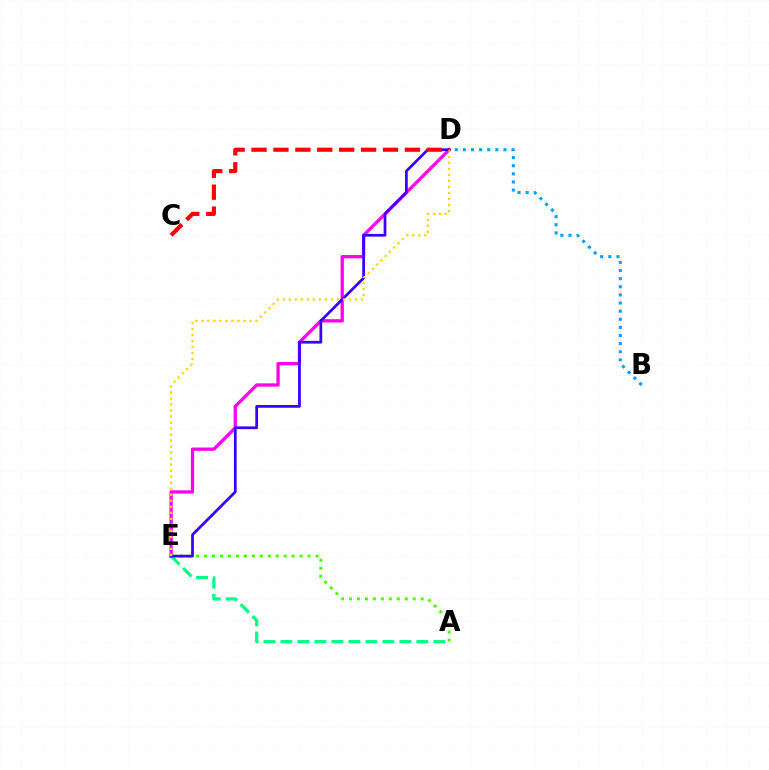{('D', 'E'): [{'color': '#ff00ed', 'line_style': 'solid', 'thickness': 2.36}, {'color': '#3700ff', 'line_style': 'solid', 'thickness': 1.97}, {'color': '#ffd500', 'line_style': 'dotted', 'thickness': 1.64}], ('A', 'E'): [{'color': '#4fff00', 'line_style': 'dotted', 'thickness': 2.16}, {'color': '#00ff86', 'line_style': 'dashed', 'thickness': 2.31}], ('C', 'D'): [{'color': '#ff0000', 'line_style': 'dashed', 'thickness': 2.98}], ('B', 'D'): [{'color': '#009eff', 'line_style': 'dotted', 'thickness': 2.21}]}